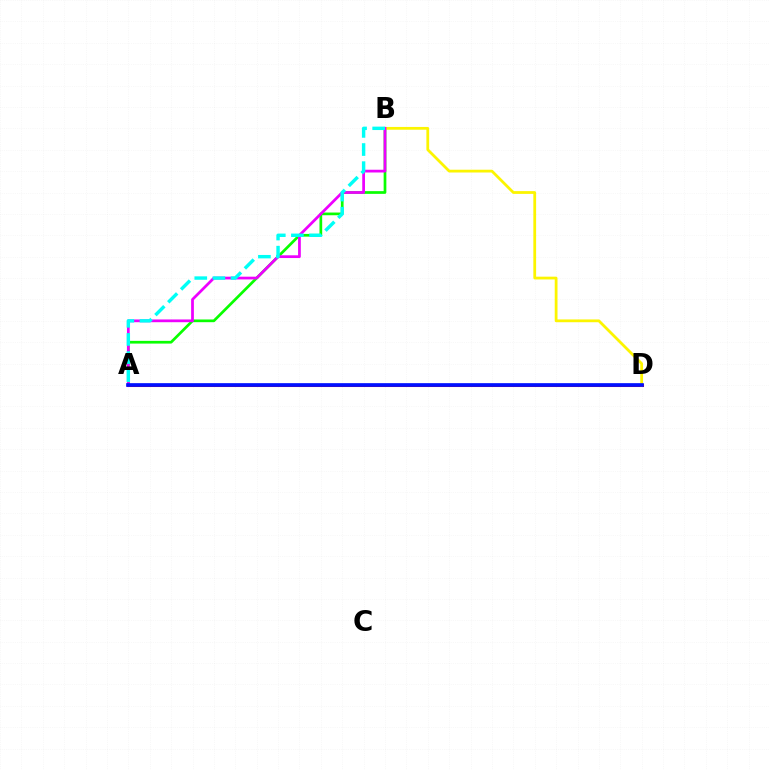{('A', 'B'): [{'color': '#08ff00', 'line_style': 'solid', 'thickness': 1.95}, {'color': '#ee00ff', 'line_style': 'solid', 'thickness': 1.98}, {'color': '#00fff6', 'line_style': 'dashed', 'thickness': 2.46}], ('A', 'D'): [{'color': '#ff0000', 'line_style': 'solid', 'thickness': 2.19}, {'color': '#0010ff', 'line_style': 'solid', 'thickness': 2.65}], ('B', 'D'): [{'color': '#fcf500', 'line_style': 'solid', 'thickness': 2.0}]}